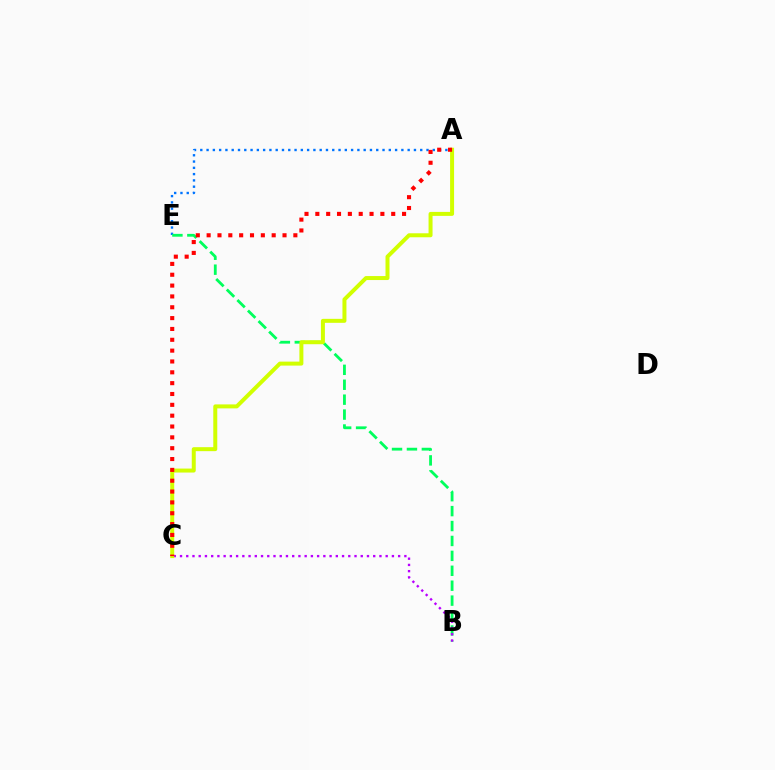{('A', 'E'): [{'color': '#0074ff', 'line_style': 'dotted', 'thickness': 1.71}], ('B', 'E'): [{'color': '#00ff5c', 'line_style': 'dashed', 'thickness': 2.03}], ('B', 'C'): [{'color': '#b900ff', 'line_style': 'dotted', 'thickness': 1.69}], ('A', 'C'): [{'color': '#d1ff00', 'line_style': 'solid', 'thickness': 2.87}, {'color': '#ff0000', 'line_style': 'dotted', 'thickness': 2.95}]}